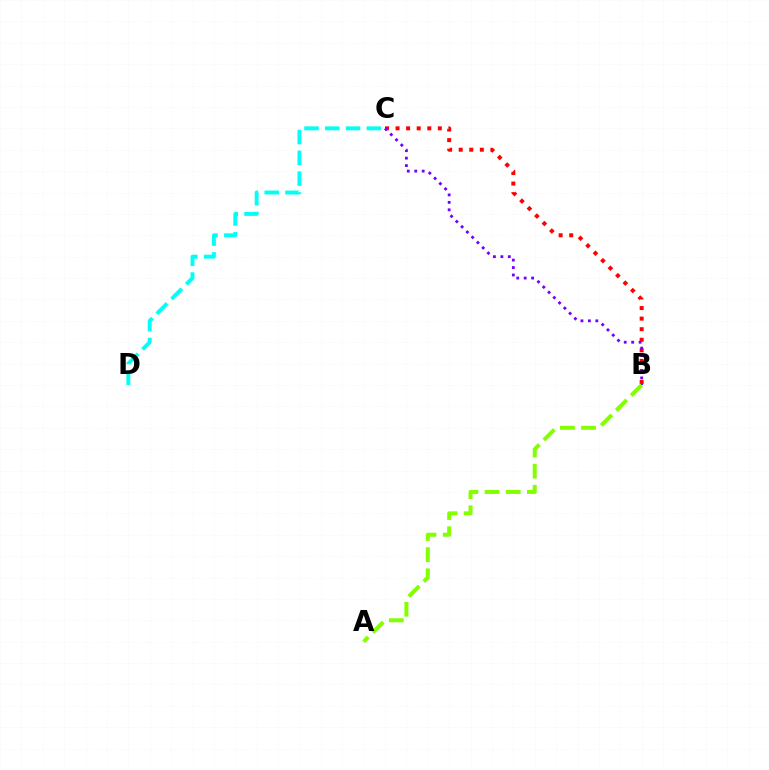{('B', 'C'): [{'color': '#ff0000', 'line_style': 'dotted', 'thickness': 2.87}, {'color': '#7200ff', 'line_style': 'dotted', 'thickness': 2.02}], ('C', 'D'): [{'color': '#00fff6', 'line_style': 'dashed', 'thickness': 2.82}], ('A', 'B'): [{'color': '#84ff00', 'line_style': 'dashed', 'thickness': 2.87}]}